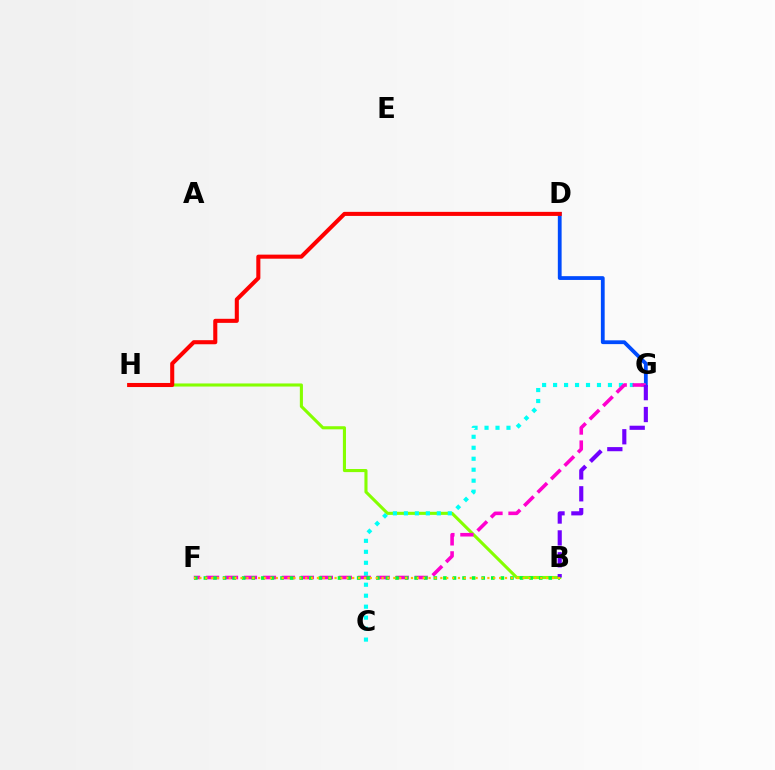{('D', 'G'): [{'color': '#004bff', 'line_style': 'solid', 'thickness': 2.73}], ('B', 'H'): [{'color': '#84ff00', 'line_style': 'solid', 'thickness': 2.23}], ('C', 'G'): [{'color': '#00fff6', 'line_style': 'dotted', 'thickness': 2.98}], ('D', 'H'): [{'color': '#ff0000', 'line_style': 'solid', 'thickness': 2.93}], ('F', 'G'): [{'color': '#ff00cf', 'line_style': 'dashed', 'thickness': 2.58}], ('B', 'F'): [{'color': '#00ff39', 'line_style': 'dotted', 'thickness': 2.6}, {'color': '#ffbd00', 'line_style': 'dotted', 'thickness': 1.6}], ('B', 'G'): [{'color': '#7200ff', 'line_style': 'dashed', 'thickness': 2.97}]}